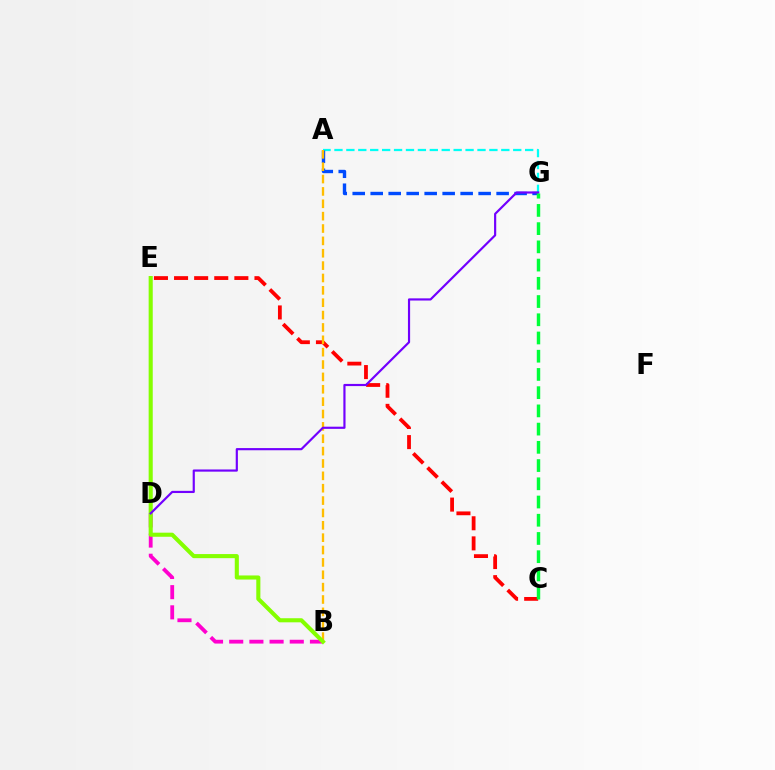{('A', 'G'): [{'color': '#00fff6', 'line_style': 'dashed', 'thickness': 1.62}, {'color': '#004bff', 'line_style': 'dashed', 'thickness': 2.44}], ('C', 'E'): [{'color': '#ff0000', 'line_style': 'dashed', 'thickness': 2.73}], ('B', 'D'): [{'color': '#ff00cf', 'line_style': 'dashed', 'thickness': 2.74}], ('A', 'B'): [{'color': '#ffbd00', 'line_style': 'dashed', 'thickness': 1.68}], ('B', 'E'): [{'color': '#84ff00', 'line_style': 'solid', 'thickness': 2.94}], ('D', 'G'): [{'color': '#7200ff', 'line_style': 'solid', 'thickness': 1.57}], ('C', 'G'): [{'color': '#00ff39', 'line_style': 'dashed', 'thickness': 2.48}]}